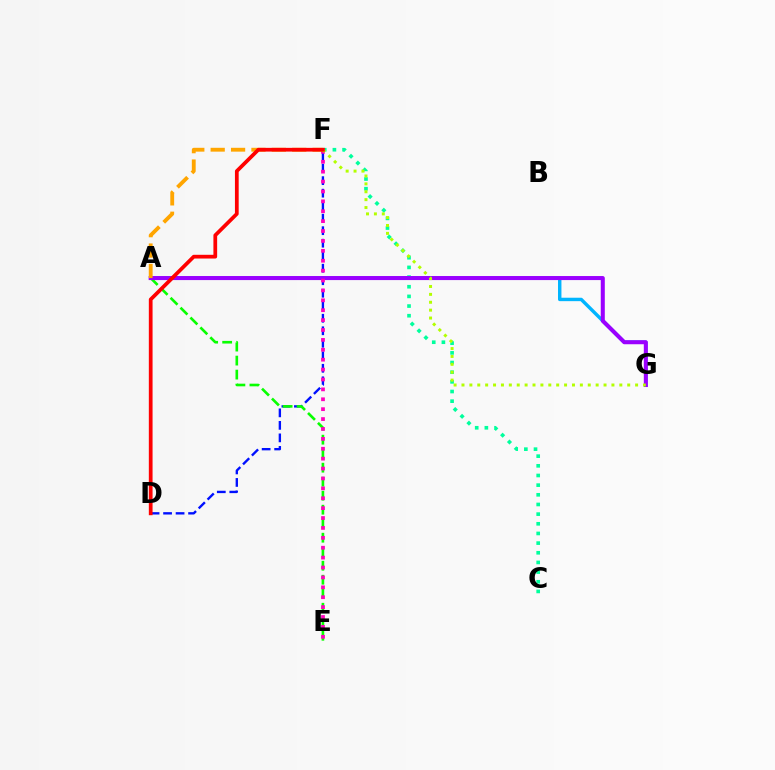{('D', 'F'): [{'color': '#0010ff', 'line_style': 'dashed', 'thickness': 1.7}, {'color': '#ff0000', 'line_style': 'solid', 'thickness': 2.69}], ('C', 'F'): [{'color': '#00ff9d', 'line_style': 'dotted', 'thickness': 2.63}], ('A', 'G'): [{'color': '#00b5ff', 'line_style': 'solid', 'thickness': 2.47}, {'color': '#9b00ff', 'line_style': 'solid', 'thickness': 2.91}], ('A', 'E'): [{'color': '#08ff00', 'line_style': 'dashed', 'thickness': 1.9}], ('E', 'F'): [{'color': '#ff00bd', 'line_style': 'dotted', 'thickness': 2.69}], ('F', 'G'): [{'color': '#b3ff00', 'line_style': 'dotted', 'thickness': 2.14}], ('A', 'F'): [{'color': '#ffa500', 'line_style': 'dashed', 'thickness': 2.77}]}